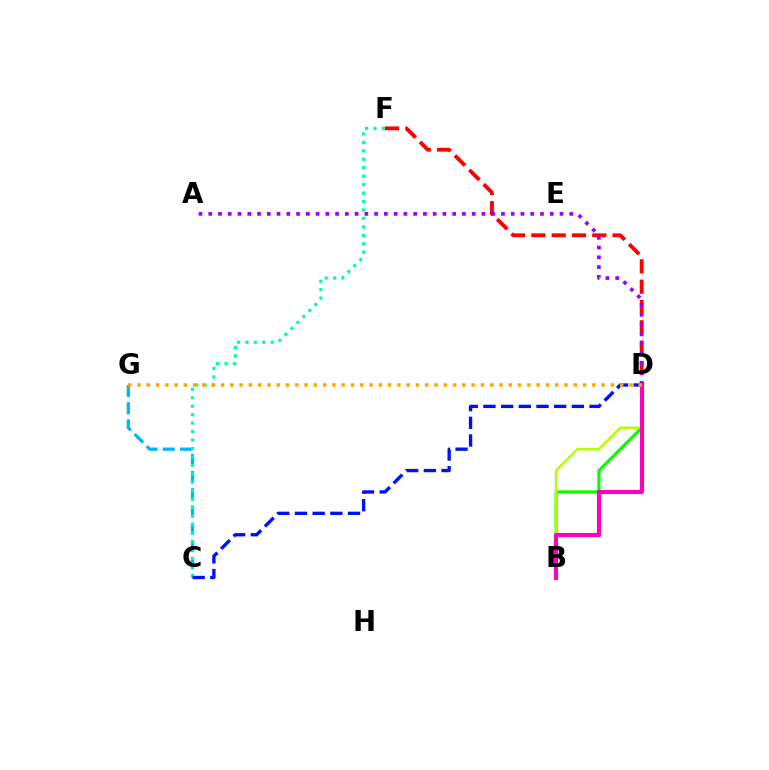{('C', 'G'): [{'color': '#00b5ff', 'line_style': 'dashed', 'thickness': 2.34}], ('B', 'D'): [{'color': '#08ff00', 'line_style': 'solid', 'thickness': 2.27}, {'color': '#b3ff00', 'line_style': 'solid', 'thickness': 1.82}, {'color': '#ff00bd', 'line_style': 'solid', 'thickness': 2.97}], ('C', 'F'): [{'color': '#00ff9d', 'line_style': 'dotted', 'thickness': 2.3}], ('D', 'F'): [{'color': '#ff0000', 'line_style': 'dashed', 'thickness': 2.76}], ('C', 'D'): [{'color': '#0010ff', 'line_style': 'dashed', 'thickness': 2.4}], ('A', 'D'): [{'color': '#9b00ff', 'line_style': 'dotted', 'thickness': 2.65}], ('D', 'G'): [{'color': '#ffa500', 'line_style': 'dotted', 'thickness': 2.52}]}